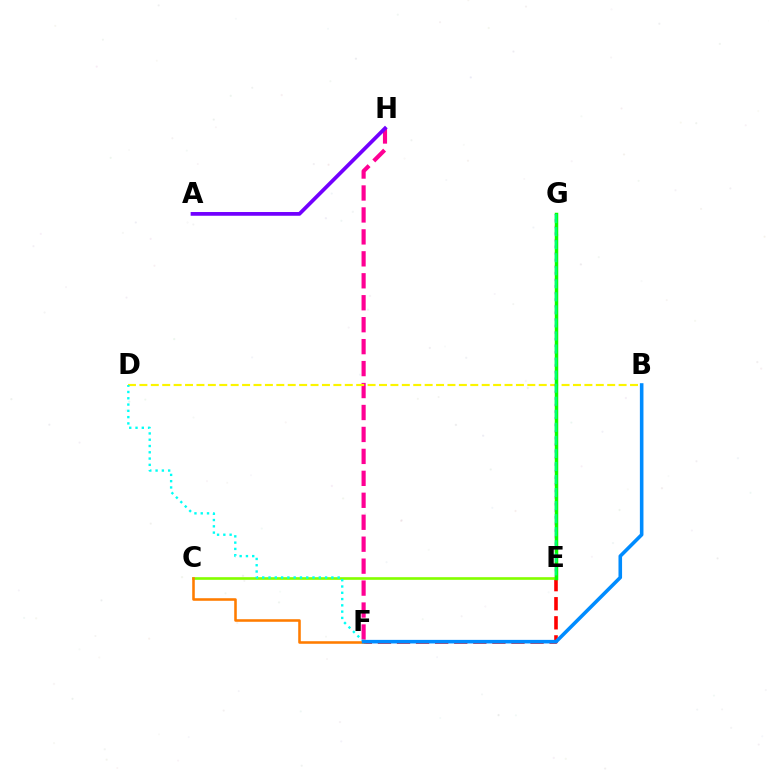{('E', 'F'): [{'color': '#ff0000', 'line_style': 'dashed', 'thickness': 2.59}], ('E', 'G'): [{'color': '#0010ff', 'line_style': 'dashed', 'thickness': 2.05}, {'color': '#ee00ff', 'line_style': 'dotted', 'thickness': 1.79}, {'color': '#08ff00', 'line_style': 'solid', 'thickness': 2.51}, {'color': '#00ff74', 'line_style': 'dashed', 'thickness': 1.77}], ('F', 'H'): [{'color': '#ff0094', 'line_style': 'dashed', 'thickness': 2.98}], ('C', 'E'): [{'color': '#84ff00', 'line_style': 'solid', 'thickness': 1.91}], ('B', 'D'): [{'color': '#fcf500', 'line_style': 'dashed', 'thickness': 1.55}], ('D', 'F'): [{'color': '#00fff6', 'line_style': 'dotted', 'thickness': 1.71}], ('C', 'F'): [{'color': '#ff7c00', 'line_style': 'solid', 'thickness': 1.85}], ('A', 'H'): [{'color': '#7200ff', 'line_style': 'solid', 'thickness': 2.69}], ('B', 'F'): [{'color': '#008cff', 'line_style': 'solid', 'thickness': 2.58}]}